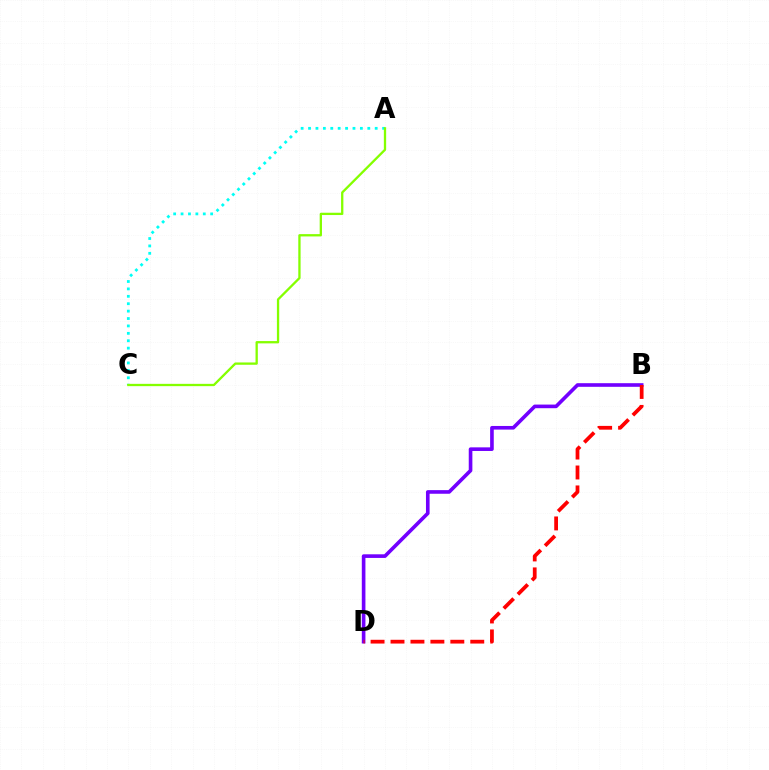{('B', 'D'): [{'color': '#7200ff', 'line_style': 'solid', 'thickness': 2.61}, {'color': '#ff0000', 'line_style': 'dashed', 'thickness': 2.71}], ('A', 'C'): [{'color': '#00fff6', 'line_style': 'dotted', 'thickness': 2.01}, {'color': '#84ff00', 'line_style': 'solid', 'thickness': 1.66}]}